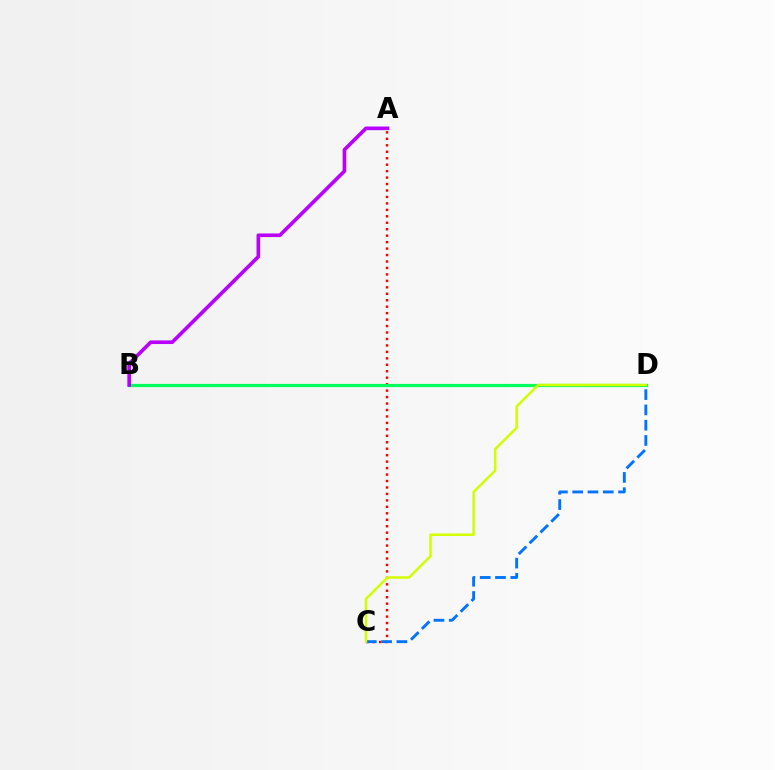{('A', 'C'): [{'color': '#ff0000', 'line_style': 'dotted', 'thickness': 1.75}], ('B', 'D'): [{'color': '#00ff5c', 'line_style': 'solid', 'thickness': 2.3}], ('A', 'B'): [{'color': '#b900ff', 'line_style': 'solid', 'thickness': 2.62}], ('C', 'D'): [{'color': '#0074ff', 'line_style': 'dashed', 'thickness': 2.08}, {'color': '#d1ff00', 'line_style': 'solid', 'thickness': 1.8}]}